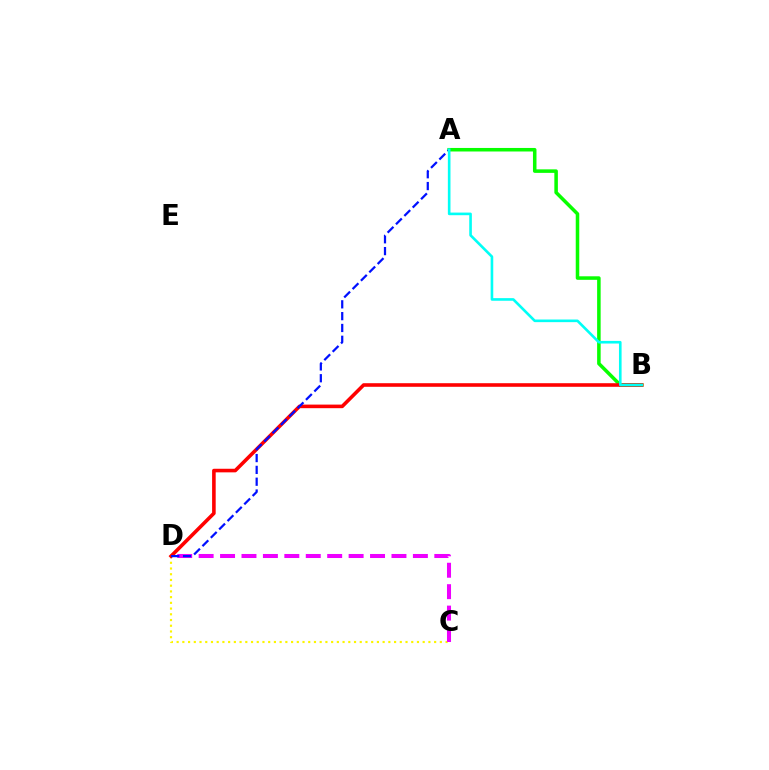{('C', 'D'): [{'color': '#fcf500', 'line_style': 'dotted', 'thickness': 1.55}, {'color': '#ee00ff', 'line_style': 'dashed', 'thickness': 2.91}], ('A', 'B'): [{'color': '#08ff00', 'line_style': 'solid', 'thickness': 2.54}, {'color': '#00fff6', 'line_style': 'solid', 'thickness': 1.89}], ('B', 'D'): [{'color': '#ff0000', 'line_style': 'solid', 'thickness': 2.58}], ('A', 'D'): [{'color': '#0010ff', 'line_style': 'dashed', 'thickness': 1.61}]}